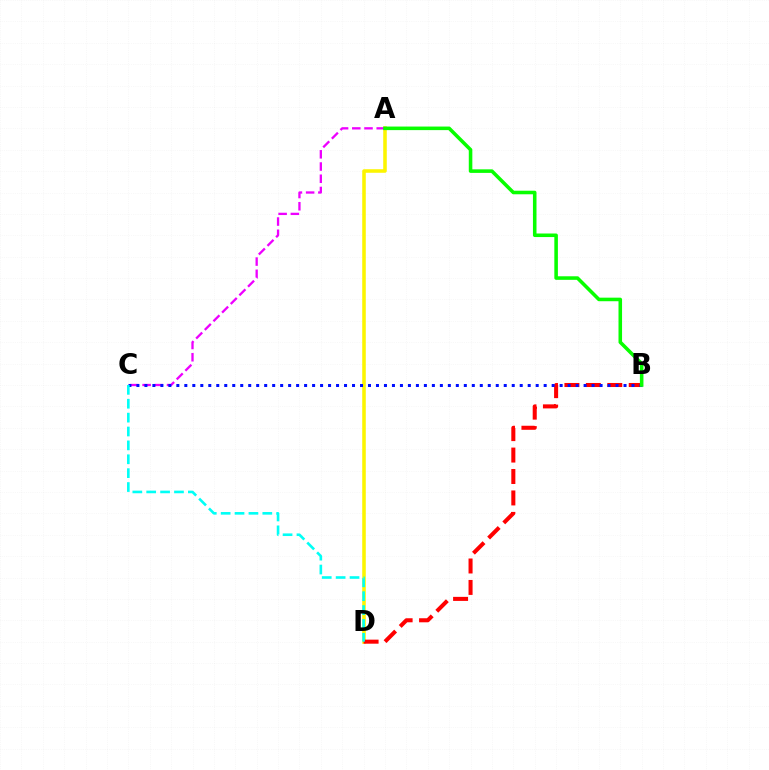{('A', 'D'): [{'color': '#fcf500', 'line_style': 'solid', 'thickness': 2.56}], ('A', 'C'): [{'color': '#ee00ff', 'line_style': 'dashed', 'thickness': 1.66}], ('B', 'D'): [{'color': '#ff0000', 'line_style': 'dashed', 'thickness': 2.91}], ('B', 'C'): [{'color': '#0010ff', 'line_style': 'dotted', 'thickness': 2.17}], ('A', 'B'): [{'color': '#08ff00', 'line_style': 'solid', 'thickness': 2.56}], ('C', 'D'): [{'color': '#00fff6', 'line_style': 'dashed', 'thickness': 1.89}]}